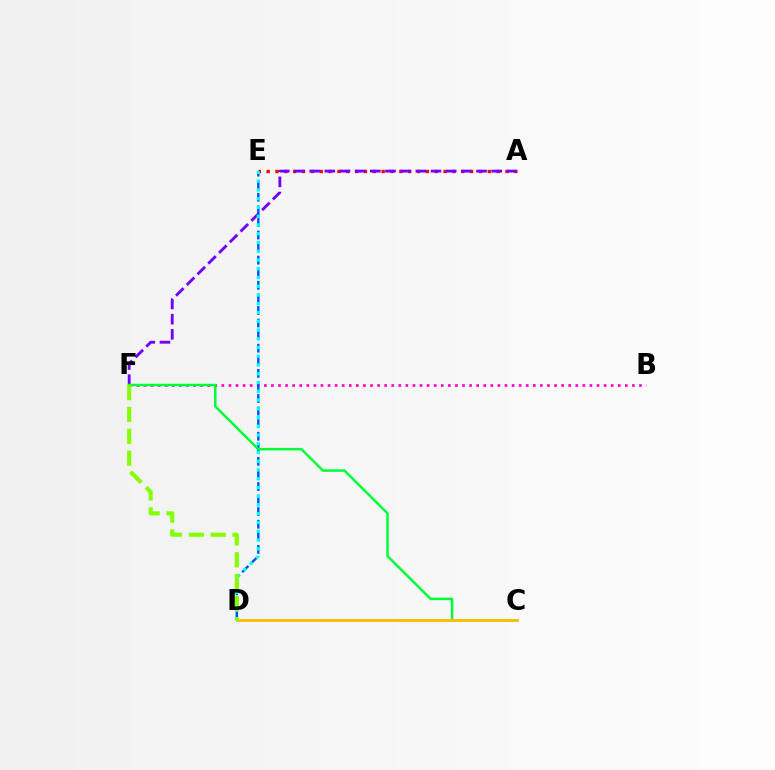{('A', 'E'): [{'color': '#ff0000', 'line_style': 'dotted', 'thickness': 2.4}], ('B', 'F'): [{'color': '#ff00cf', 'line_style': 'dotted', 'thickness': 1.92}], ('D', 'E'): [{'color': '#004bff', 'line_style': 'dashed', 'thickness': 1.71}, {'color': '#00fff6', 'line_style': 'dotted', 'thickness': 2.38}], ('A', 'F'): [{'color': '#7200ff', 'line_style': 'dashed', 'thickness': 2.06}], ('C', 'F'): [{'color': '#00ff39', 'line_style': 'solid', 'thickness': 1.81}], ('C', 'D'): [{'color': '#ffbd00', 'line_style': 'solid', 'thickness': 2.07}], ('D', 'F'): [{'color': '#84ff00', 'line_style': 'dashed', 'thickness': 2.97}]}